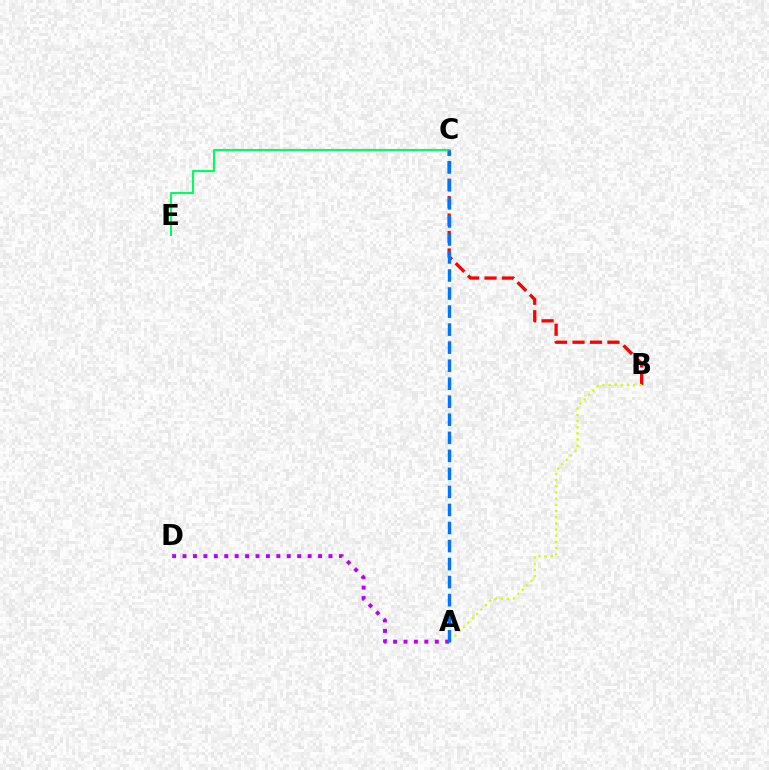{('B', 'C'): [{'color': '#ff0000', 'line_style': 'dashed', 'thickness': 2.37}], ('A', 'B'): [{'color': '#d1ff00', 'line_style': 'dotted', 'thickness': 1.68}], ('A', 'D'): [{'color': '#b900ff', 'line_style': 'dotted', 'thickness': 2.83}], ('C', 'E'): [{'color': '#00ff5c', 'line_style': 'solid', 'thickness': 1.53}], ('A', 'C'): [{'color': '#0074ff', 'line_style': 'dashed', 'thickness': 2.45}]}